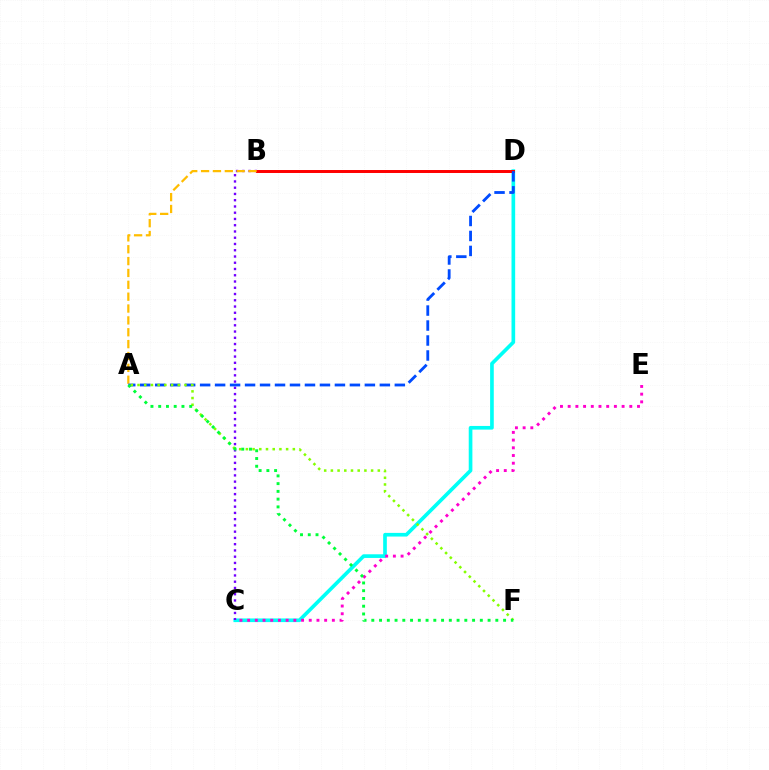{('C', 'D'): [{'color': '#00fff6', 'line_style': 'solid', 'thickness': 2.64}], ('B', 'C'): [{'color': '#7200ff', 'line_style': 'dotted', 'thickness': 1.7}], ('B', 'D'): [{'color': '#ff0000', 'line_style': 'solid', 'thickness': 2.14}], ('A', 'B'): [{'color': '#ffbd00', 'line_style': 'dashed', 'thickness': 1.61}], ('A', 'D'): [{'color': '#004bff', 'line_style': 'dashed', 'thickness': 2.03}], ('A', 'F'): [{'color': '#84ff00', 'line_style': 'dotted', 'thickness': 1.82}, {'color': '#00ff39', 'line_style': 'dotted', 'thickness': 2.11}], ('C', 'E'): [{'color': '#ff00cf', 'line_style': 'dotted', 'thickness': 2.09}]}